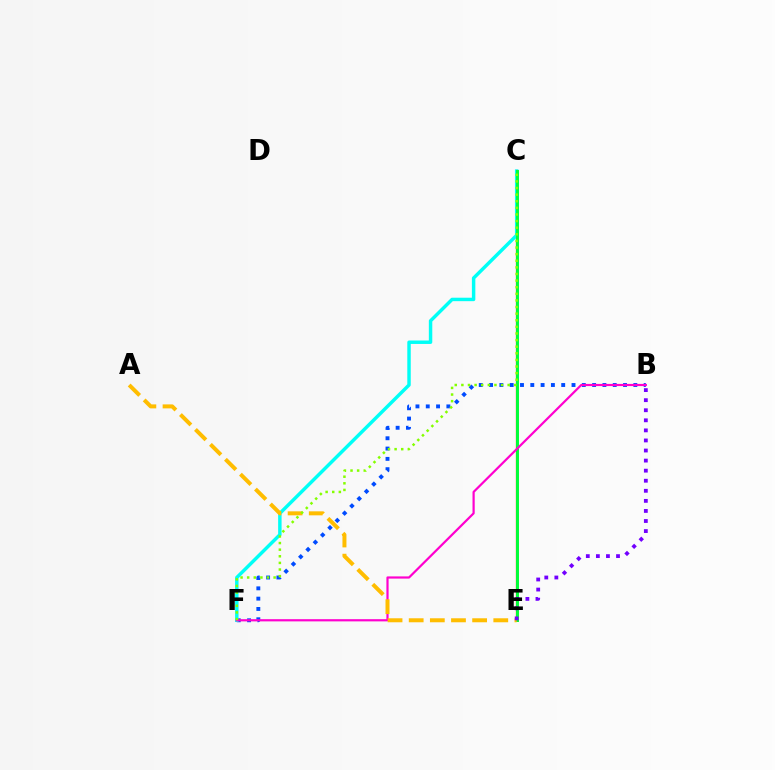{('B', 'F'): [{'color': '#004bff', 'line_style': 'dotted', 'thickness': 2.8}, {'color': '#ff00cf', 'line_style': 'solid', 'thickness': 1.58}], ('C', 'E'): [{'color': '#ff0000', 'line_style': 'solid', 'thickness': 1.62}, {'color': '#00ff39', 'line_style': 'solid', 'thickness': 2.12}], ('C', 'F'): [{'color': '#00fff6', 'line_style': 'solid', 'thickness': 2.48}, {'color': '#84ff00', 'line_style': 'dotted', 'thickness': 1.8}], ('A', 'E'): [{'color': '#ffbd00', 'line_style': 'dashed', 'thickness': 2.87}], ('B', 'E'): [{'color': '#7200ff', 'line_style': 'dotted', 'thickness': 2.74}]}